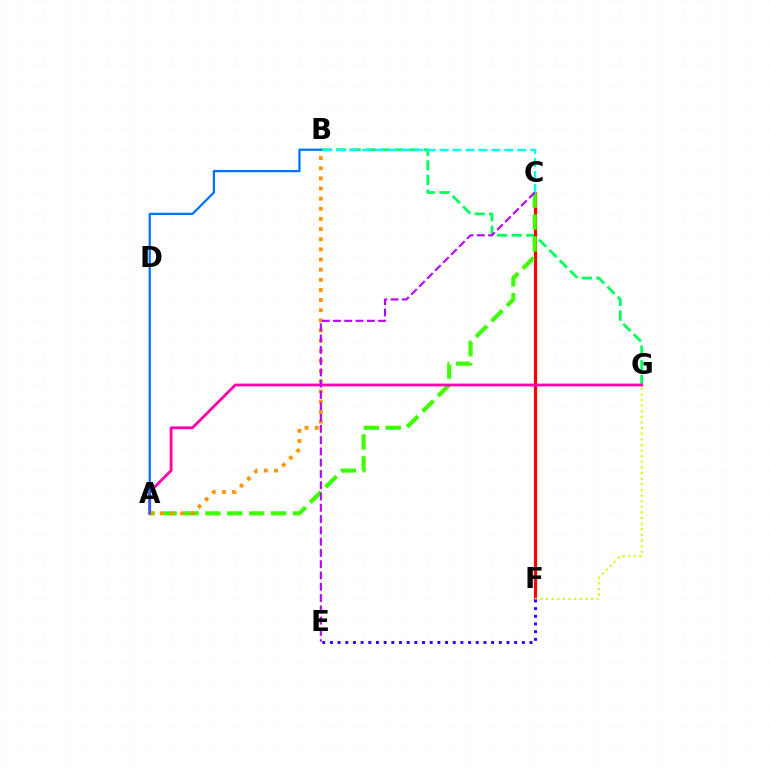{('B', 'G'): [{'color': '#00ff5c', 'line_style': 'dashed', 'thickness': 1.99}], ('C', 'F'): [{'color': '#ff0000', 'line_style': 'solid', 'thickness': 2.32}], ('A', 'C'): [{'color': '#3dff00', 'line_style': 'dashed', 'thickness': 2.97}], ('A', 'G'): [{'color': '#ff00ac', 'line_style': 'solid', 'thickness': 2.01}], ('F', 'G'): [{'color': '#d1ff00', 'line_style': 'dotted', 'thickness': 1.53}], ('E', 'F'): [{'color': '#2500ff', 'line_style': 'dotted', 'thickness': 2.09}], ('A', 'B'): [{'color': '#ff9400', 'line_style': 'dotted', 'thickness': 2.76}, {'color': '#0074ff', 'line_style': 'solid', 'thickness': 1.64}], ('B', 'C'): [{'color': '#00fff6', 'line_style': 'dashed', 'thickness': 1.76}], ('C', 'E'): [{'color': '#b900ff', 'line_style': 'dashed', 'thickness': 1.53}]}